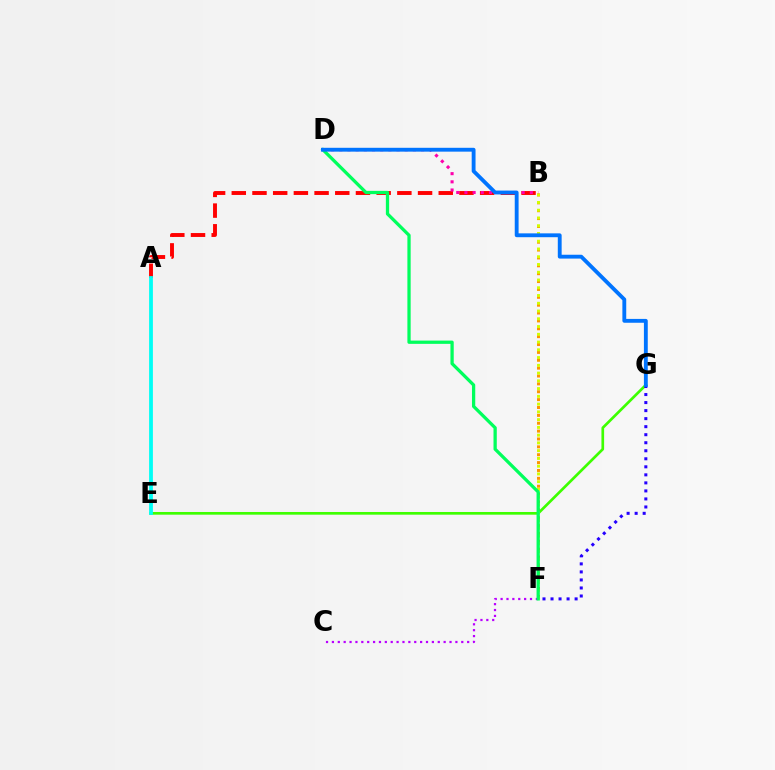{('B', 'F'): [{'color': '#ff9400', 'line_style': 'dotted', 'thickness': 2.14}, {'color': '#d1ff00', 'line_style': 'dotted', 'thickness': 2.11}], ('E', 'G'): [{'color': '#3dff00', 'line_style': 'solid', 'thickness': 1.93}], ('A', 'B'): [{'color': '#ff0000', 'line_style': 'dashed', 'thickness': 2.81}], ('A', 'E'): [{'color': '#00fff6', 'line_style': 'solid', 'thickness': 2.73}], ('F', 'G'): [{'color': '#2500ff', 'line_style': 'dotted', 'thickness': 2.18}], ('B', 'D'): [{'color': '#ff00ac', 'line_style': 'dotted', 'thickness': 2.22}], ('C', 'F'): [{'color': '#b900ff', 'line_style': 'dotted', 'thickness': 1.6}], ('D', 'F'): [{'color': '#00ff5c', 'line_style': 'solid', 'thickness': 2.35}], ('D', 'G'): [{'color': '#0074ff', 'line_style': 'solid', 'thickness': 2.77}]}